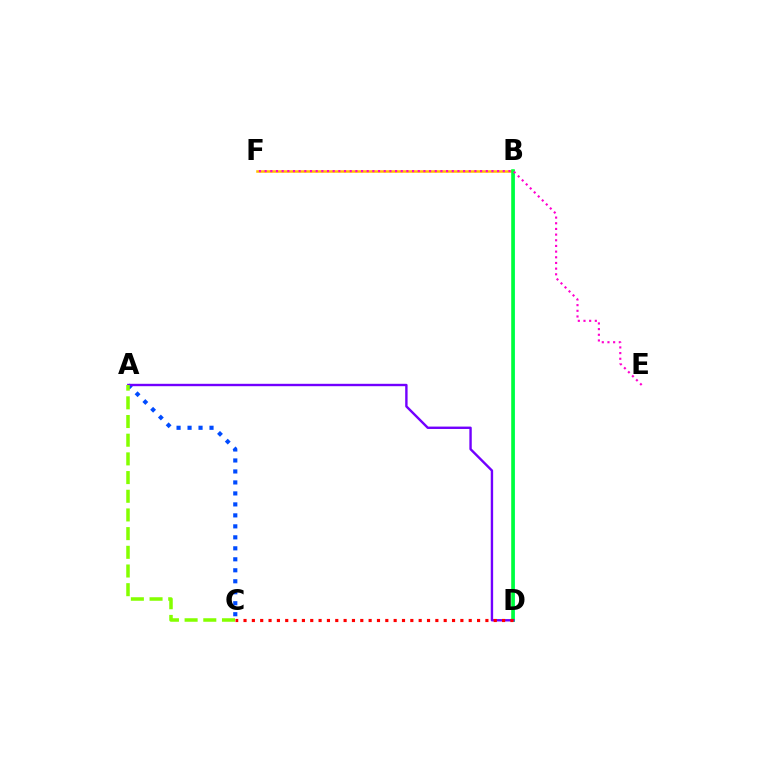{('B', 'D'): [{'color': '#00fff6', 'line_style': 'solid', 'thickness': 1.97}, {'color': '#00ff39', 'line_style': 'solid', 'thickness': 2.57}], ('B', 'F'): [{'color': '#ffbd00', 'line_style': 'solid', 'thickness': 1.83}], ('A', 'C'): [{'color': '#004bff', 'line_style': 'dotted', 'thickness': 2.98}, {'color': '#84ff00', 'line_style': 'dashed', 'thickness': 2.54}], ('A', 'D'): [{'color': '#7200ff', 'line_style': 'solid', 'thickness': 1.72}], ('E', 'F'): [{'color': '#ff00cf', 'line_style': 'dotted', 'thickness': 1.54}], ('C', 'D'): [{'color': '#ff0000', 'line_style': 'dotted', 'thickness': 2.27}]}